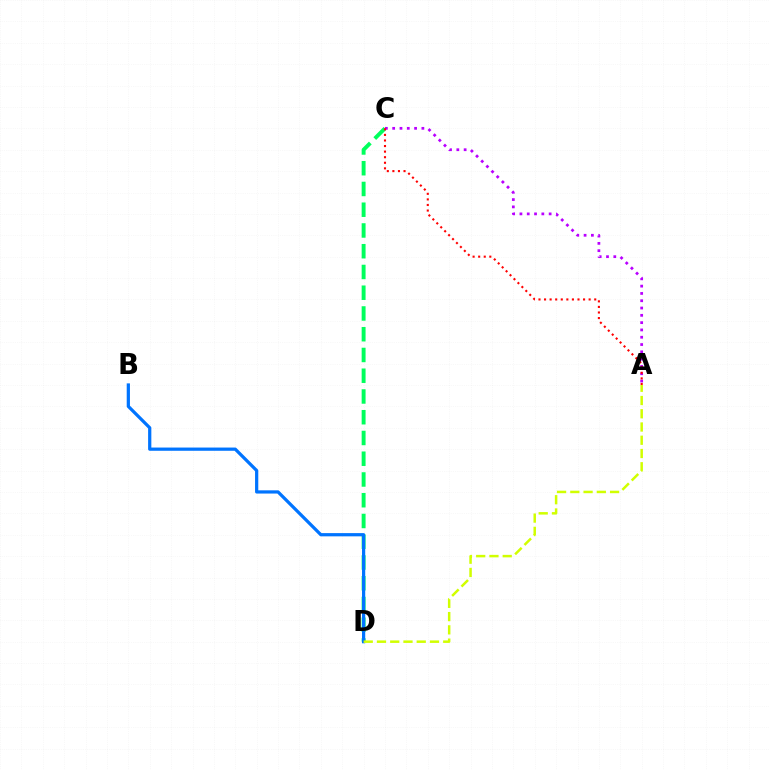{('C', 'D'): [{'color': '#00ff5c', 'line_style': 'dashed', 'thickness': 2.82}], ('B', 'D'): [{'color': '#0074ff', 'line_style': 'solid', 'thickness': 2.33}], ('A', 'C'): [{'color': '#b900ff', 'line_style': 'dotted', 'thickness': 1.98}, {'color': '#ff0000', 'line_style': 'dotted', 'thickness': 1.51}], ('A', 'D'): [{'color': '#d1ff00', 'line_style': 'dashed', 'thickness': 1.8}]}